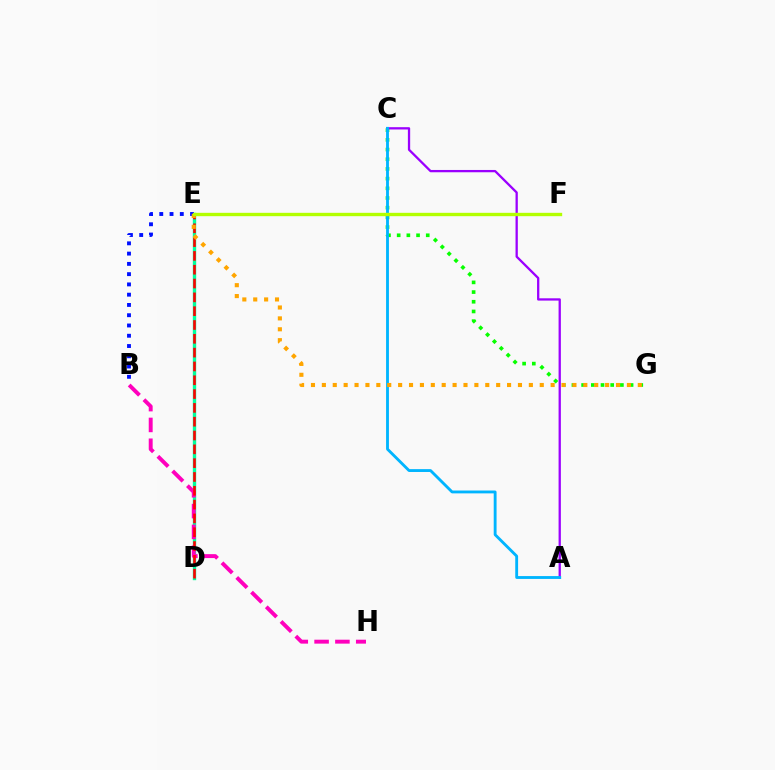{('C', 'G'): [{'color': '#08ff00', 'line_style': 'dotted', 'thickness': 2.63}], ('A', 'C'): [{'color': '#9b00ff', 'line_style': 'solid', 'thickness': 1.65}, {'color': '#00b5ff', 'line_style': 'solid', 'thickness': 2.05}], ('D', 'E'): [{'color': '#00ff9d', 'line_style': 'solid', 'thickness': 2.43}, {'color': '#ff0000', 'line_style': 'dashed', 'thickness': 1.88}], ('B', 'H'): [{'color': '#ff00bd', 'line_style': 'dashed', 'thickness': 2.83}], ('B', 'E'): [{'color': '#0010ff', 'line_style': 'dotted', 'thickness': 2.79}], ('E', 'G'): [{'color': '#ffa500', 'line_style': 'dotted', 'thickness': 2.96}], ('E', 'F'): [{'color': '#b3ff00', 'line_style': 'solid', 'thickness': 2.42}]}